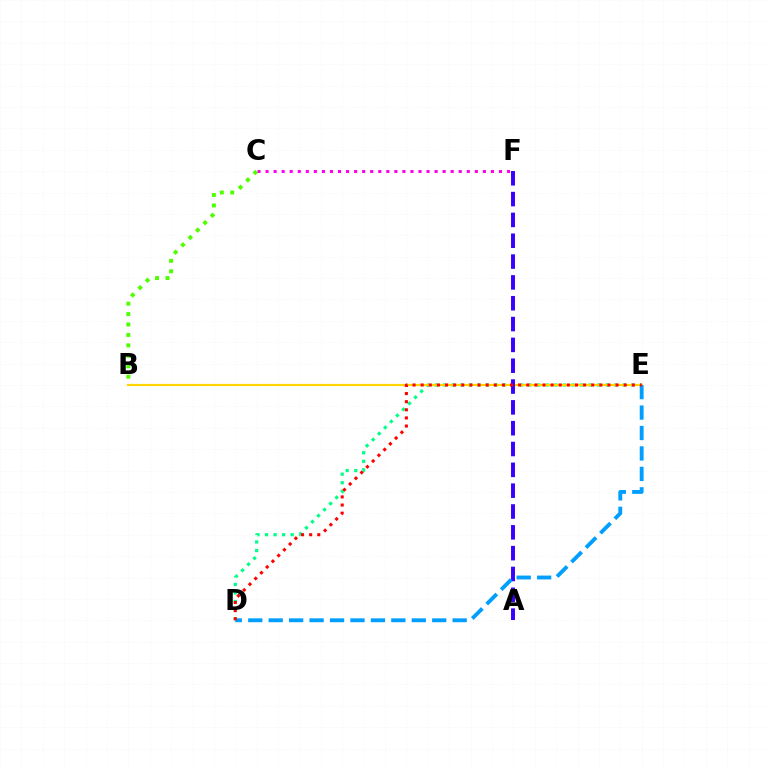{('D', 'E'): [{'color': '#00ff86', 'line_style': 'dotted', 'thickness': 2.32}, {'color': '#009eff', 'line_style': 'dashed', 'thickness': 2.78}, {'color': '#ff0000', 'line_style': 'dotted', 'thickness': 2.21}], ('B', 'E'): [{'color': '#ffd500', 'line_style': 'solid', 'thickness': 1.58}], ('A', 'F'): [{'color': '#3700ff', 'line_style': 'dashed', 'thickness': 2.83}], ('B', 'C'): [{'color': '#4fff00', 'line_style': 'dotted', 'thickness': 2.84}], ('C', 'F'): [{'color': '#ff00ed', 'line_style': 'dotted', 'thickness': 2.19}]}